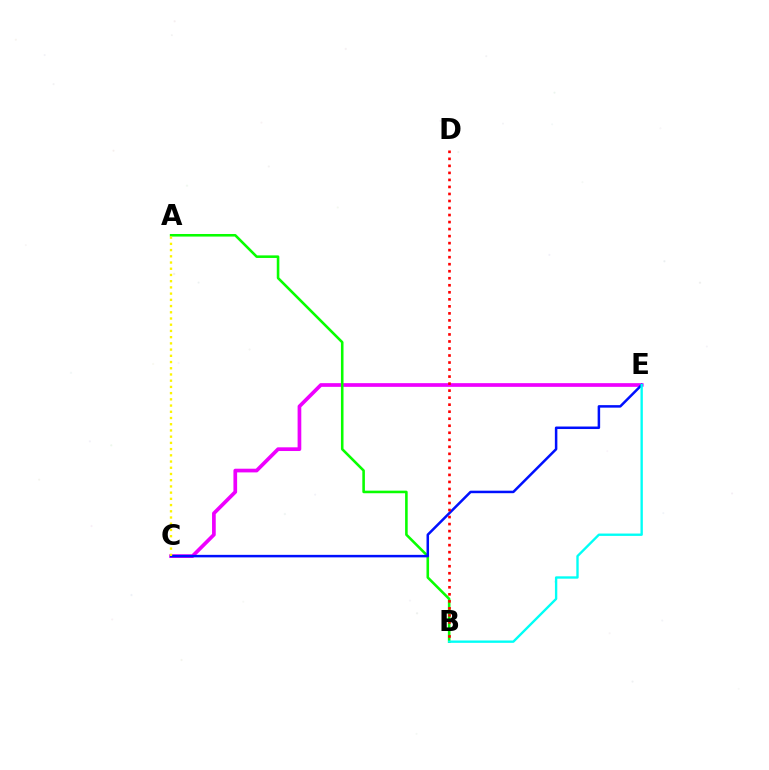{('C', 'E'): [{'color': '#ee00ff', 'line_style': 'solid', 'thickness': 2.66}, {'color': '#0010ff', 'line_style': 'solid', 'thickness': 1.81}], ('A', 'B'): [{'color': '#08ff00', 'line_style': 'solid', 'thickness': 1.86}], ('B', 'D'): [{'color': '#ff0000', 'line_style': 'dotted', 'thickness': 1.91}], ('B', 'E'): [{'color': '#00fff6', 'line_style': 'solid', 'thickness': 1.7}], ('A', 'C'): [{'color': '#fcf500', 'line_style': 'dotted', 'thickness': 1.69}]}